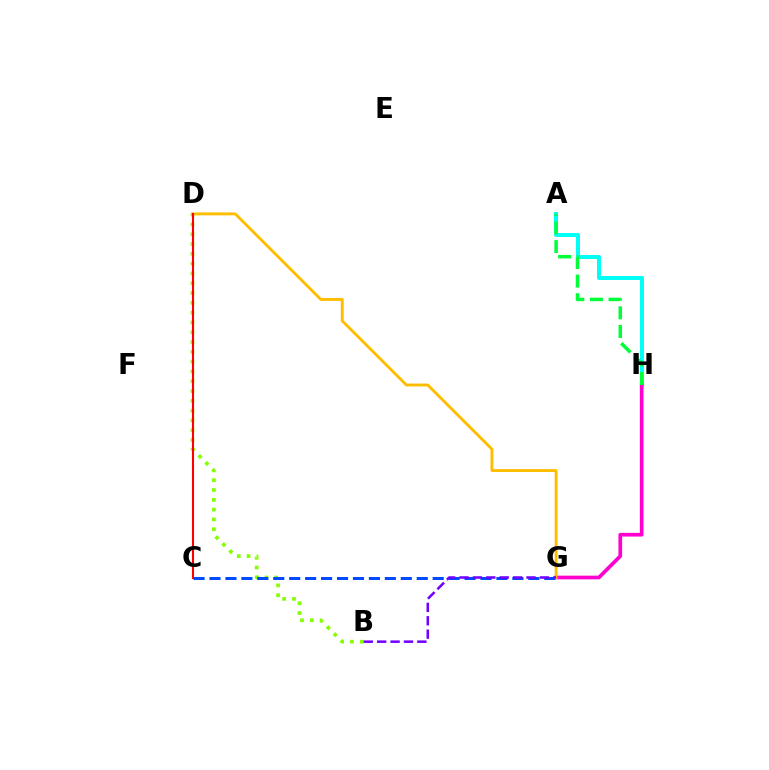{('A', 'H'): [{'color': '#00fff6', 'line_style': 'solid', 'thickness': 2.86}, {'color': '#00ff39', 'line_style': 'dashed', 'thickness': 2.53}], ('B', 'D'): [{'color': '#84ff00', 'line_style': 'dotted', 'thickness': 2.66}], ('G', 'H'): [{'color': '#ff00cf', 'line_style': 'solid', 'thickness': 2.66}], ('C', 'G'): [{'color': '#004bff', 'line_style': 'dashed', 'thickness': 2.17}], ('D', 'G'): [{'color': '#ffbd00', 'line_style': 'solid', 'thickness': 2.08}], ('C', 'D'): [{'color': '#ff0000', 'line_style': 'solid', 'thickness': 1.5}], ('B', 'G'): [{'color': '#7200ff', 'line_style': 'dashed', 'thickness': 1.82}]}